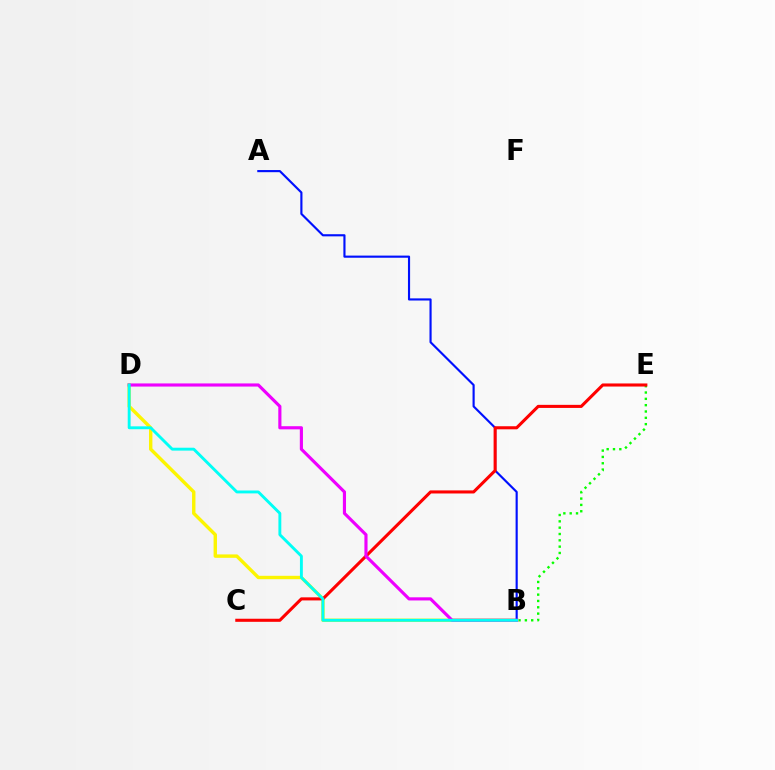{('B', 'E'): [{'color': '#08ff00', 'line_style': 'dotted', 'thickness': 1.72}], ('B', 'D'): [{'color': '#fcf500', 'line_style': 'solid', 'thickness': 2.45}, {'color': '#ee00ff', 'line_style': 'solid', 'thickness': 2.26}, {'color': '#00fff6', 'line_style': 'solid', 'thickness': 2.08}], ('A', 'B'): [{'color': '#0010ff', 'line_style': 'solid', 'thickness': 1.54}], ('C', 'E'): [{'color': '#ff0000', 'line_style': 'solid', 'thickness': 2.21}]}